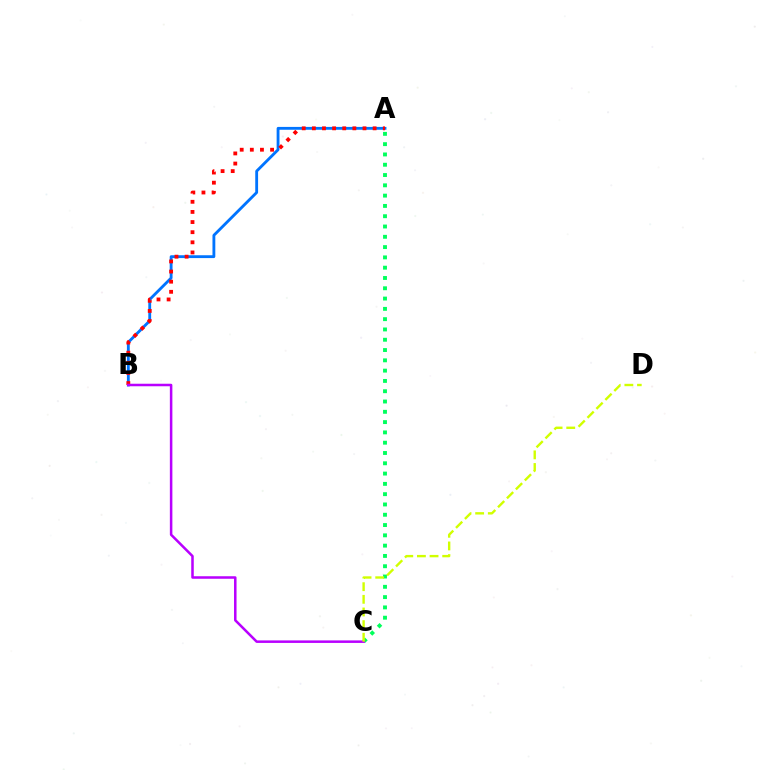{('A', 'B'): [{'color': '#0074ff', 'line_style': 'solid', 'thickness': 2.04}, {'color': '#ff0000', 'line_style': 'dotted', 'thickness': 2.75}], ('A', 'C'): [{'color': '#00ff5c', 'line_style': 'dotted', 'thickness': 2.8}], ('B', 'C'): [{'color': '#b900ff', 'line_style': 'solid', 'thickness': 1.81}], ('C', 'D'): [{'color': '#d1ff00', 'line_style': 'dashed', 'thickness': 1.72}]}